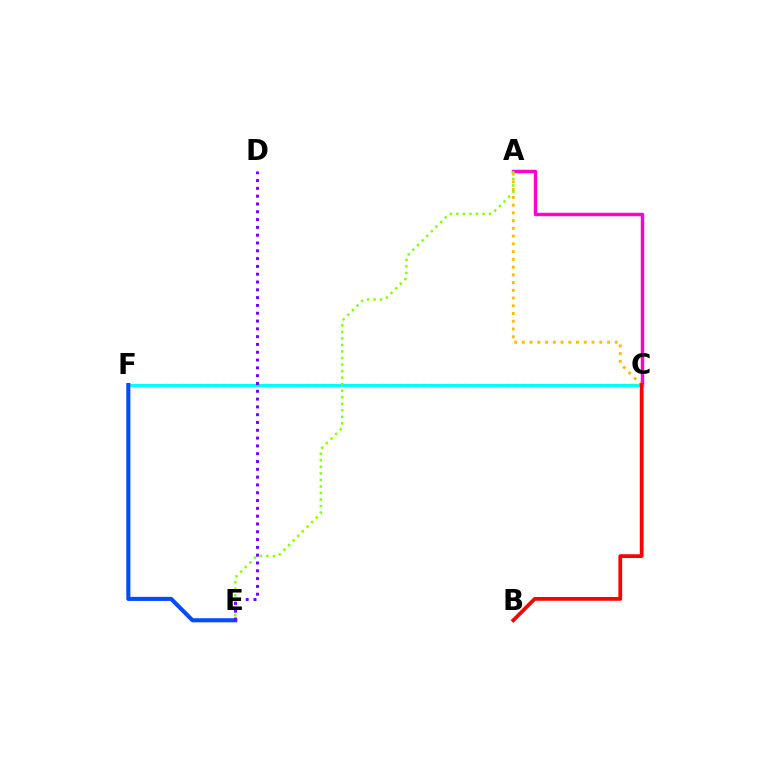{('A', 'C'): [{'color': '#ff00cf', 'line_style': 'solid', 'thickness': 2.48}, {'color': '#ffbd00', 'line_style': 'dotted', 'thickness': 2.1}], ('C', 'F'): [{'color': '#00ff39', 'line_style': 'dotted', 'thickness': 2.26}, {'color': '#00fff6', 'line_style': 'solid', 'thickness': 2.19}], ('A', 'E'): [{'color': '#84ff00', 'line_style': 'dotted', 'thickness': 1.78}], ('E', 'F'): [{'color': '#004bff', 'line_style': 'solid', 'thickness': 2.93}], ('B', 'C'): [{'color': '#ff0000', 'line_style': 'solid', 'thickness': 2.71}], ('D', 'E'): [{'color': '#7200ff', 'line_style': 'dotted', 'thickness': 2.12}]}